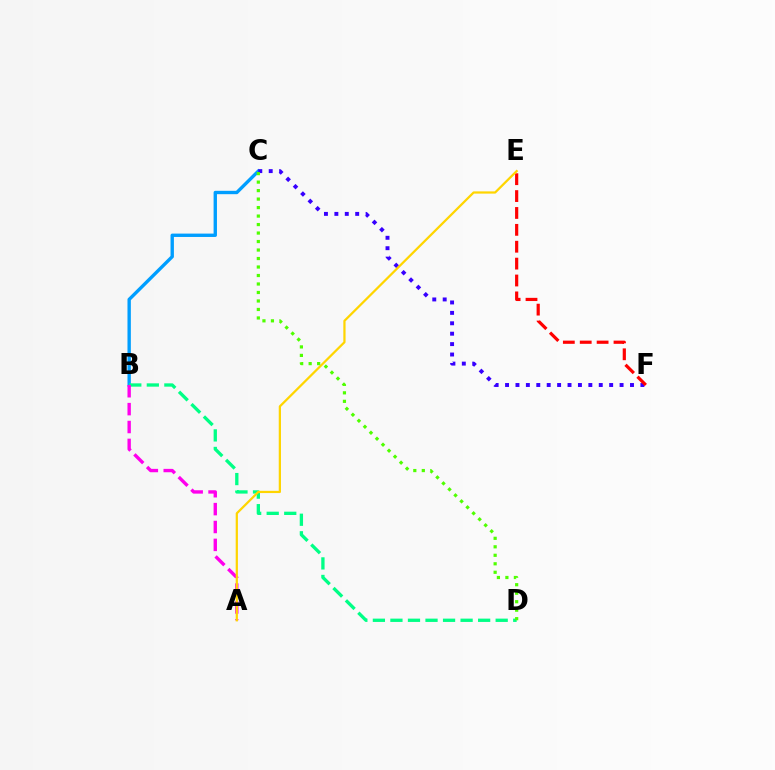{('B', 'C'): [{'color': '#009eff', 'line_style': 'solid', 'thickness': 2.43}], ('C', 'F'): [{'color': '#3700ff', 'line_style': 'dotted', 'thickness': 2.83}], ('B', 'D'): [{'color': '#00ff86', 'line_style': 'dashed', 'thickness': 2.38}], ('A', 'B'): [{'color': '#ff00ed', 'line_style': 'dashed', 'thickness': 2.43}], ('E', 'F'): [{'color': '#ff0000', 'line_style': 'dashed', 'thickness': 2.29}], ('A', 'E'): [{'color': '#ffd500', 'line_style': 'solid', 'thickness': 1.61}], ('C', 'D'): [{'color': '#4fff00', 'line_style': 'dotted', 'thickness': 2.31}]}